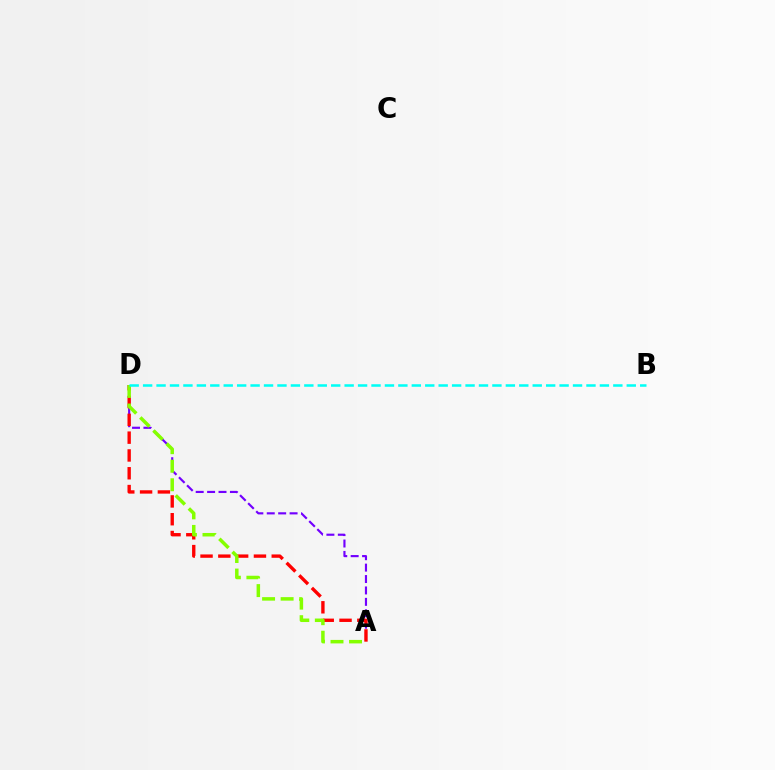{('A', 'D'): [{'color': '#7200ff', 'line_style': 'dashed', 'thickness': 1.55}, {'color': '#ff0000', 'line_style': 'dashed', 'thickness': 2.42}, {'color': '#84ff00', 'line_style': 'dashed', 'thickness': 2.52}], ('B', 'D'): [{'color': '#00fff6', 'line_style': 'dashed', 'thickness': 1.83}]}